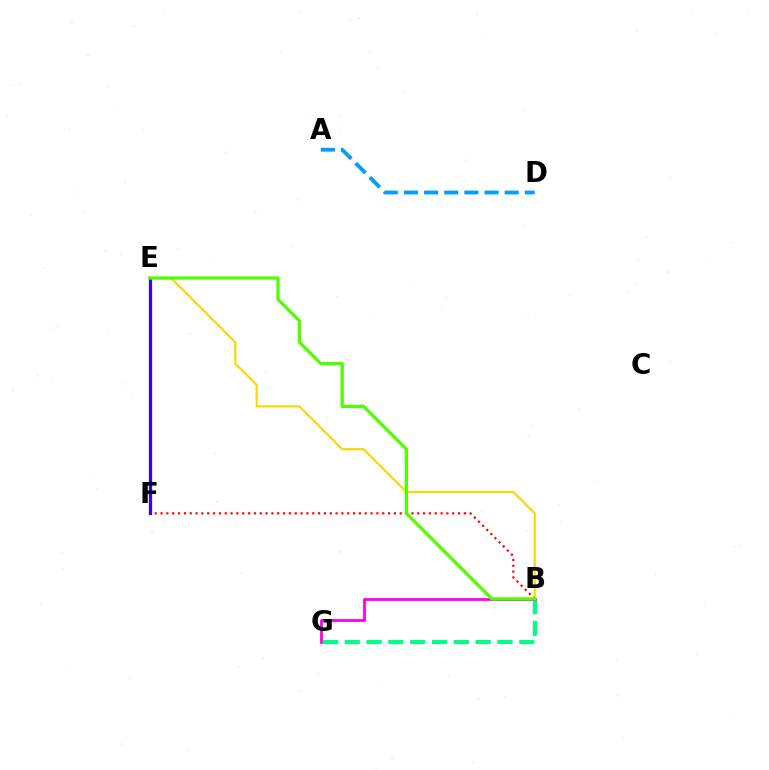{('B', 'E'): [{'color': '#ffd500', 'line_style': 'solid', 'thickness': 1.54}, {'color': '#4fff00', 'line_style': 'solid', 'thickness': 2.33}], ('A', 'D'): [{'color': '#009eff', 'line_style': 'dashed', 'thickness': 2.74}], ('B', 'G'): [{'color': '#00ff86', 'line_style': 'dashed', 'thickness': 2.96}, {'color': '#ff00ed', 'line_style': 'solid', 'thickness': 2.0}], ('B', 'F'): [{'color': '#ff0000', 'line_style': 'dotted', 'thickness': 1.59}], ('E', 'F'): [{'color': '#3700ff', 'line_style': 'solid', 'thickness': 2.32}]}